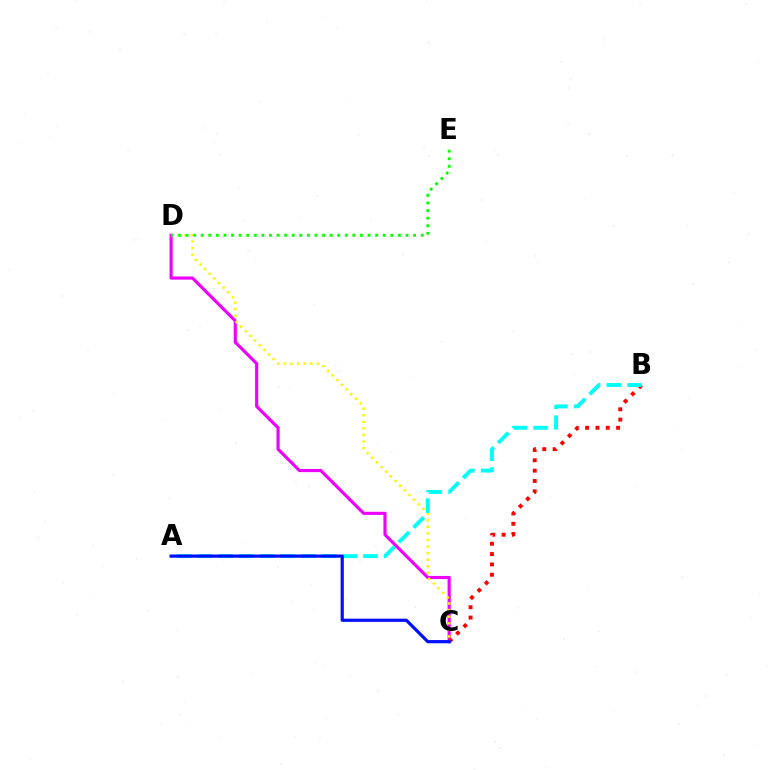{('C', 'D'): [{'color': '#ee00ff', 'line_style': 'solid', 'thickness': 2.26}, {'color': '#fcf500', 'line_style': 'dotted', 'thickness': 1.79}], ('B', 'C'): [{'color': '#ff0000', 'line_style': 'dotted', 'thickness': 2.81}], ('A', 'B'): [{'color': '#00fff6', 'line_style': 'dashed', 'thickness': 2.81}], ('A', 'C'): [{'color': '#0010ff', 'line_style': 'solid', 'thickness': 2.31}], ('D', 'E'): [{'color': '#08ff00', 'line_style': 'dotted', 'thickness': 2.06}]}